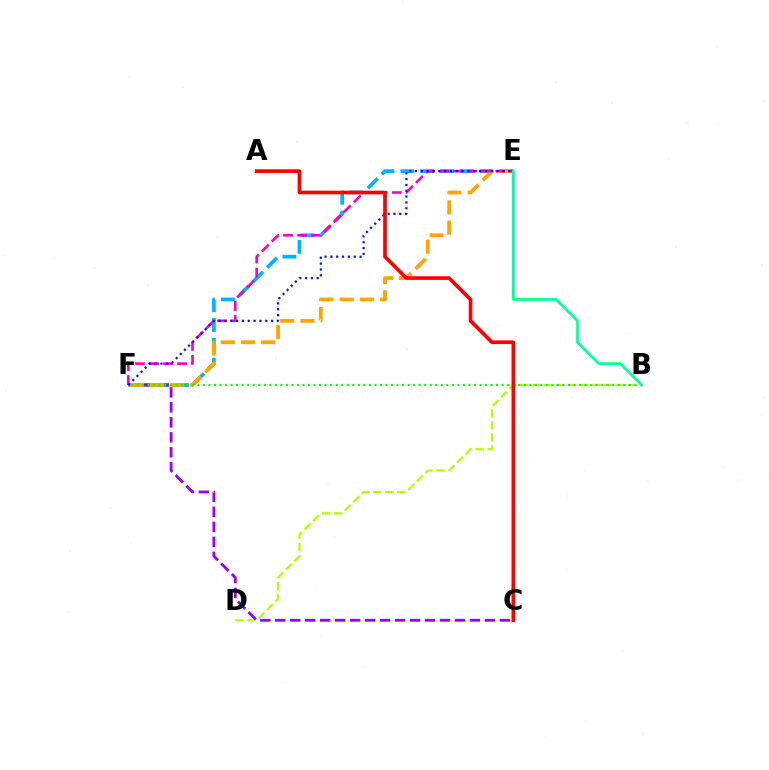{('B', 'D'): [{'color': '#b3ff00', 'line_style': 'dashed', 'thickness': 1.63}], ('E', 'F'): [{'color': '#00b5ff', 'line_style': 'dashed', 'thickness': 2.69}, {'color': '#ffa500', 'line_style': 'dashed', 'thickness': 2.75}, {'color': '#ff00bd', 'line_style': 'dashed', 'thickness': 1.91}, {'color': '#0010ff', 'line_style': 'dotted', 'thickness': 1.59}], ('C', 'F'): [{'color': '#9b00ff', 'line_style': 'dashed', 'thickness': 2.03}], ('B', 'F'): [{'color': '#08ff00', 'line_style': 'dotted', 'thickness': 1.5}], ('B', 'E'): [{'color': '#00ff9d', 'line_style': 'solid', 'thickness': 1.94}], ('A', 'C'): [{'color': '#ff0000', 'line_style': 'solid', 'thickness': 2.64}]}